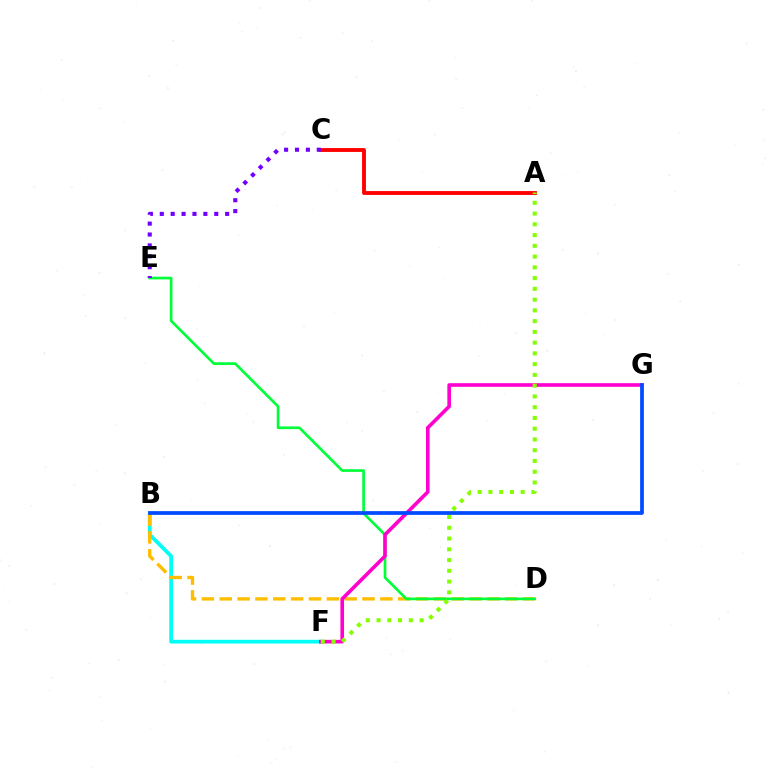{('B', 'F'): [{'color': '#00fff6', 'line_style': 'solid', 'thickness': 2.69}], ('A', 'C'): [{'color': '#ff0000', 'line_style': 'solid', 'thickness': 2.78}], ('B', 'D'): [{'color': '#ffbd00', 'line_style': 'dashed', 'thickness': 2.42}], ('D', 'E'): [{'color': '#00ff39', 'line_style': 'solid', 'thickness': 1.93}], ('F', 'G'): [{'color': '#ff00cf', 'line_style': 'solid', 'thickness': 2.61}], ('B', 'G'): [{'color': '#004bff', 'line_style': 'solid', 'thickness': 2.69}], ('A', 'F'): [{'color': '#84ff00', 'line_style': 'dotted', 'thickness': 2.92}], ('C', 'E'): [{'color': '#7200ff', 'line_style': 'dotted', 'thickness': 2.96}]}